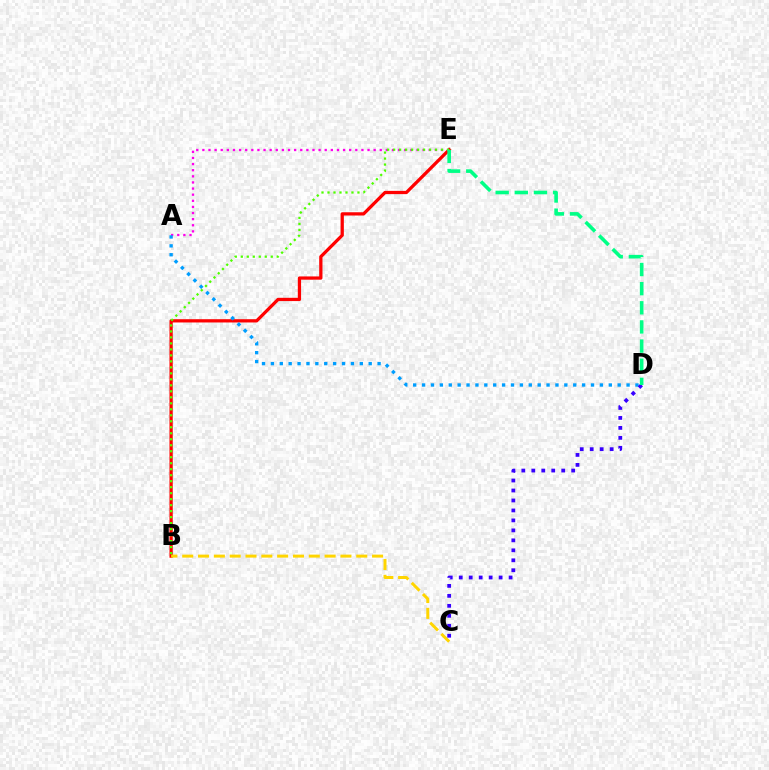{('B', 'E'): [{'color': '#ff0000', 'line_style': 'solid', 'thickness': 2.35}, {'color': '#4fff00', 'line_style': 'dotted', 'thickness': 1.63}], ('B', 'C'): [{'color': '#ffd500', 'line_style': 'dashed', 'thickness': 2.15}], ('A', 'E'): [{'color': '#ff00ed', 'line_style': 'dotted', 'thickness': 1.66}], ('A', 'D'): [{'color': '#009eff', 'line_style': 'dotted', 'thickness': 2.42}], ('C', 'D'): [{'color': '#3700ff', 'line_style': 'dotted', 'thickness': 2.71}], ('D', 'E'): [{'color': '#00ff86', 'line_style': 'dashed', 'thickness': 2.6}]}